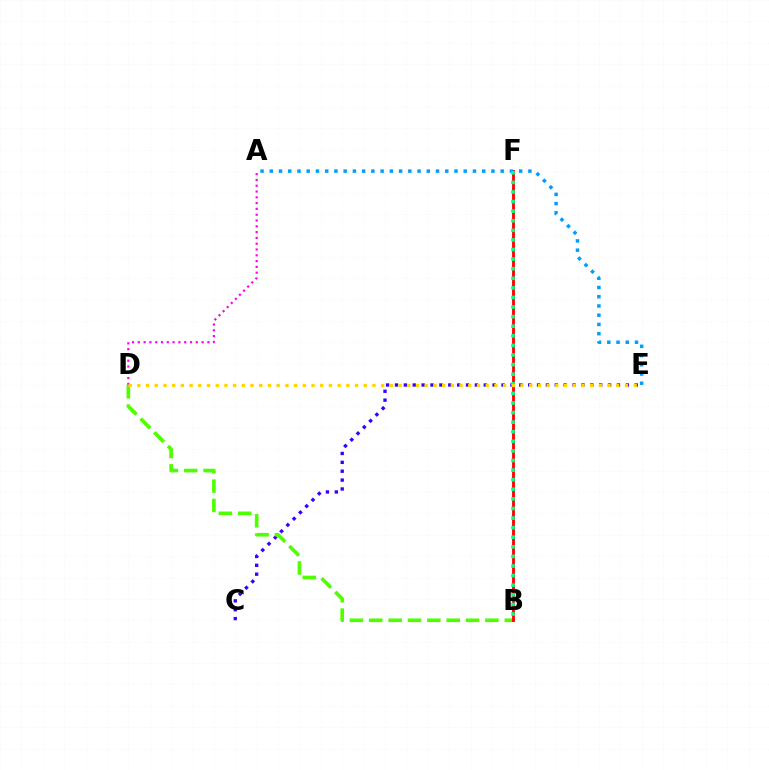{('C', 'E'): [{'color': '#3700ff', 'line_style': 'dotted', 'thickness': 2.41}], ('B', 'D'): [{'color': '#4fff00', 'line_style': 'dashed', 'thickness': 2.63}], ('B', 'F'): [{'color': '#ff0000', 'line_style': 'solid', 'thickness': 2.04}, {'color': '#00ff86', 'line_style': 'dotted', 'thickness': 2.61}], ('A', 'D'): [{'color': '#ff00ed', 'line_style': 'dotted', 'thickness': 1.58}], ('A', 'E'): [{'color': '#009eff', 'line_style': 'dotted', 'thickness': 2.51}], ('D', 'E'): [{'color': '#ffd500', 'line_style': 'dotted', 'thickness': 2.37}]}